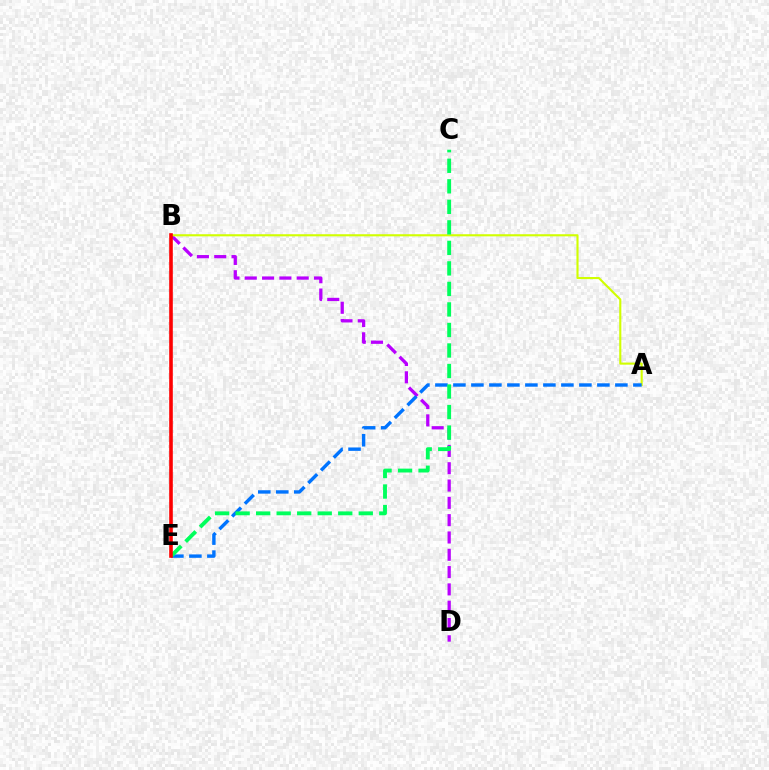{('B', 'D'): [{'color': '#b900ff', 'line_style': 'dashed', 'thickness': 2.35}], ('A', 'B'): [{'color': '#d1ff00', 'line_style': 'solid', 'thickness': 1.52}], ('A', 'E'): [{'color': '#0074ff', 'line_style': 'dashed', 'thickness': 2.44}], ('C', 'E'): [{'color': '#00ff5c', 'line_style': 'dashed', 'thickness': 2.79}], ('B', 'E'): [{'color': '#ff0000', 'line_style': 'solid', 'thickness': 2.6}]}